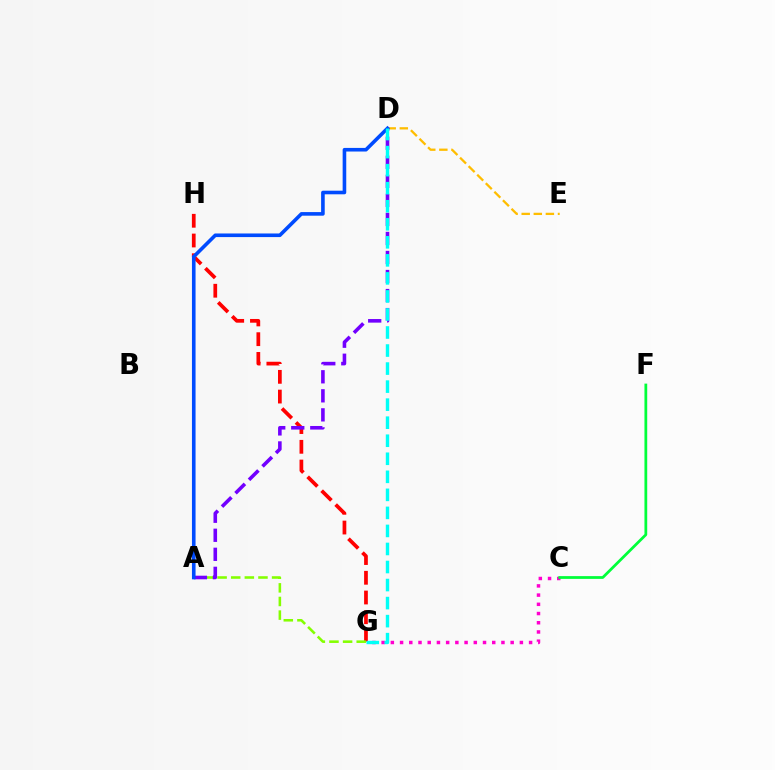{('D', 'E'): [{'color': '#ffbd00', 'line_style': 'dashed', 'thickness': 1.64}], ('G', 'H'): [{'color': '#ff0000', 'line_style': 'dashed', 'thickness': 2.68}], ('A', 'G'): [{'color': '#84ff00', 'line_style': 'dashed', 'thickness': 1.85}], ('A', 'D'): [{'color': '#7200ff', 'line_style': 'dashed', 'thickness': 2.59}, {'color': '#004bff', 'line_style': 'solid', 'thickness': 2.6}], ('C', 'G'): [{'color': '#ff00cf', 'line_style': 'dotted', 'thickness': 2.5}], ('D', 'G'): [{'color': '#00fff6', 'line_style': 'dashed', 'thickness': 2.45}], ('C', 'F'): [{'color': '#00ff39', 'line_style': 'solid', 'thickness': 1.99}]}